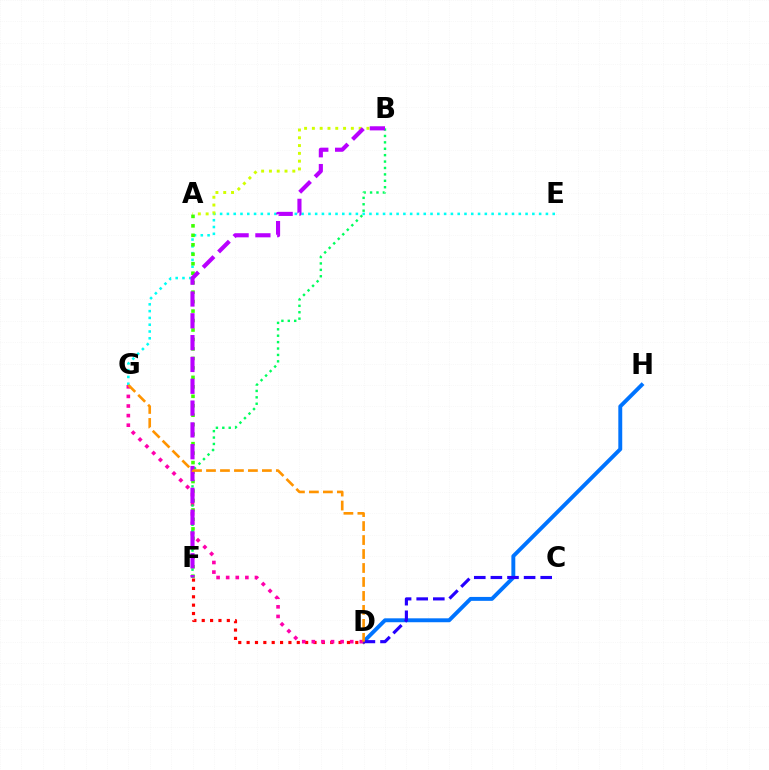{('E', 'G'): [{'color': '#00fff6', 'line_style': 'dotted', 'thickness': 1.84}], ('D', 'H'): [{'color': '#0074ff', 'line_style': 'solid', 'thickness': 2.82}], ('D', 'F'): [{'color': '#ff0000', 'line_style': 'dotted', 'thickness': 2.27}], ('D', 'G'): [{'color': '#ff00ac', 'line_style': 'dotted', 'thickness': 2.61}, {'color': '#ff9400', 'line_style': 'dashed', 'thickness': 1.9}], ('A', 'B'): [{'color': '#d1ff00', 'line_style': 'dotted', 'thickness': 2.12}], ('A', 'F'): [{'color': '#3dff00', 'line_style': 'dotted', 'thickness': 2.57}], ('B', 'F'): [{'color': '#00ff5c', 'line_style': 'dotted', 'thickness': 1.74}, {'color': '#b900ff', 'line_style': 'dashed', 'thickness': 2.96}], ('C', 'D'): [{'color': '#2500ff', 'line_style': 'dashed', 'thickness': 2.26}]}